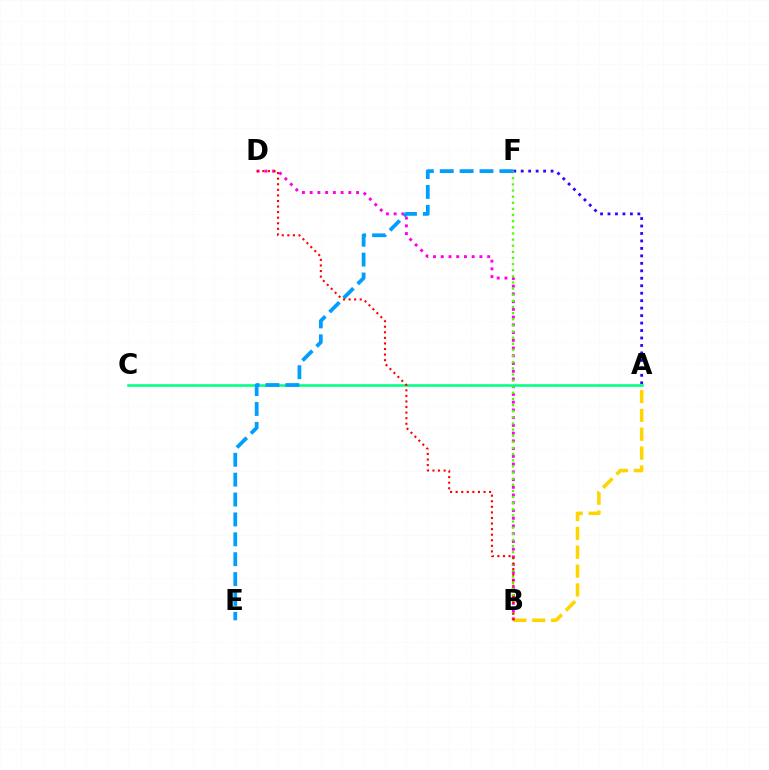{('A', 'F'): [{'color': '#3700ff', 'line_style': 'dotted', 'thickness': 2.03}], ('A', 'B'): [{'color': '#ffd500', 'line_style': 'dashed', 'thickness': 2.56}], ('B', 'D'): [{'color': '#ff00ed', 'line_style': 'dotted', 'thickness': 2.1}, {'color': '#ff0000', 'line_style': 'dotted', 'thickness': 1.51}], ('B', 'F'): [{'color': '#4fff00', 'line_style': 'dotted', 'thickness': 1.67}], ('A', 'C'): [{'color': '#00ff86', 'line_style': 'solid', 'thickness': 1.85}], ('E', 'F'): [{'color': '#009eff', 'line_style': 'dashed', 'thickness': 2.7}]}